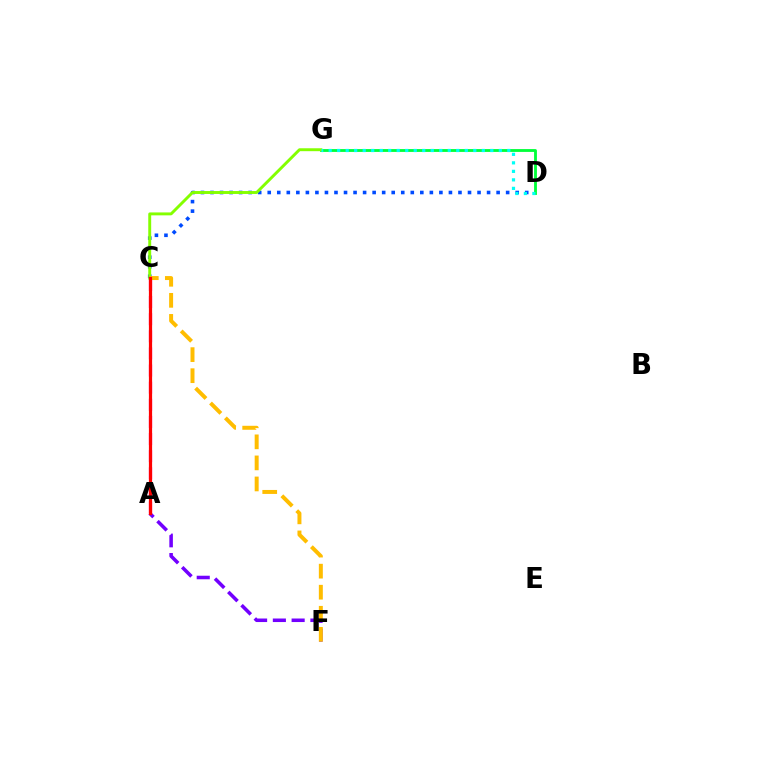{('C', 'D'): [{'color': '#004bff', 'line_style': 'dotted', 'thickness': 2.59}], ('A', 'C'): [{'color': '#ff00cf', 'line_style': 'dashed', 'thickness': 2.33}, {'color': '#ff0000', 'line_style': 'solid', 'thickness': 2.3}], ('D', 'G'): [{'color': '#00ff39', 'line_style': 'solid', 'thickness': 2.04}, {'color': '#00fff6', 'line_style': 'dotted', 'thickness': 2.31}], ('A', 'F'): [{'color': '#7200ff', 'line_style': 'dashed', 'thickness': 2.55}], ('C', 'G'): [{'color': '#84ff00', 'line_style': 'solid', 'thickness': 2.1}], ('C', 'F'): [{'color': '#ffbd00', 'line_style': 'dashed', 'thickness': 2.86}]}